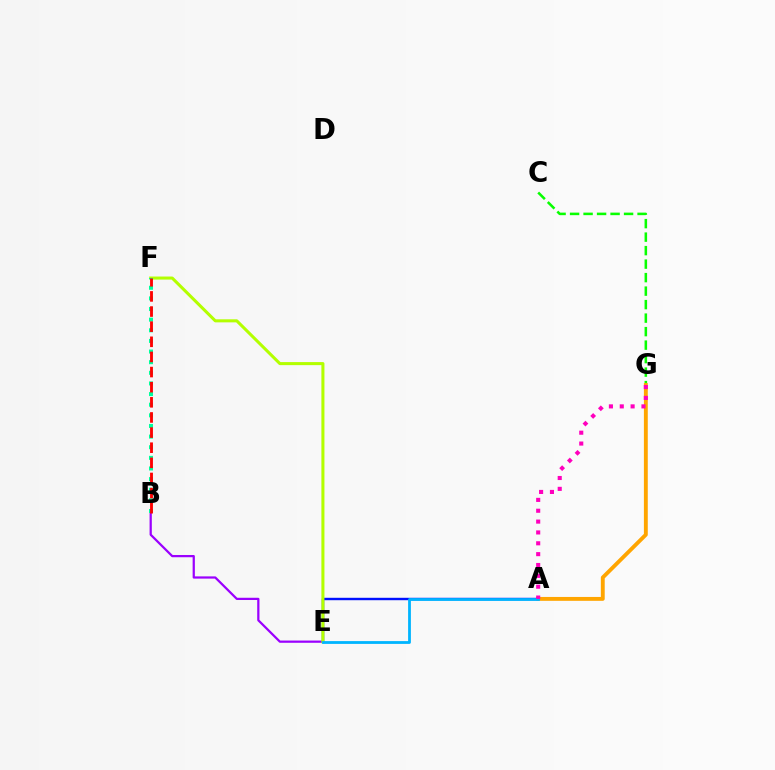{('C', 'G'): [{'color': '#08ff00', 'line_style': 'dashed', 'thickness': 1.83}], ('A', 'G'): [{'color': '#ffa500', 'line_style': 'solid', 'thickness': 2.79}, {'color': '#ff00bd', 'line_style': 'dotted', 'thickness': 2.95}], ('B', 'E'): [{'color': '#9b00ff', 'line_style': 'solid', 'thickness': 1.61}], ('A', 'E'): [{'color': '#0010ff', 'line_style': 'solid', 'thickness': 1.74}, {'color': '#00b5ff', 'line_style': 'solid', 'thickness': 2.02}], ('E', 'F'): [{'color': '#b3ff00', 'line_style': 'solid', 'thickness': 2.2}], ('B', 'F'): [{'color': '#00ff9d', 'line_style': 'dotted', 'thickness': 2.89}, {'color': '#ff0000', 'line_style': 'dashed', 'thickness': 2.06}]}